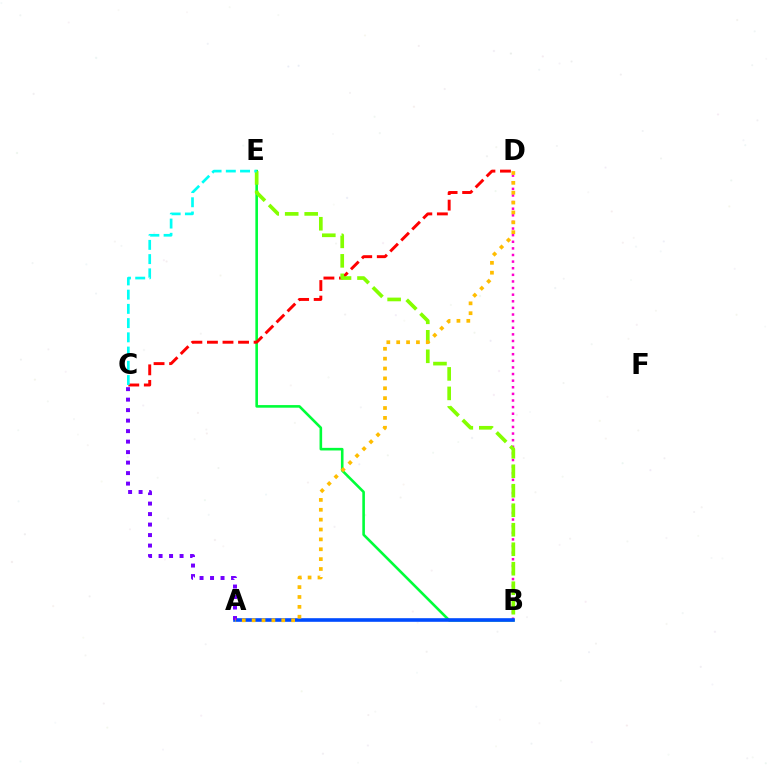{('B', 'D'): [{'color': '#ff00cf', 'line_style': 'dotted', 'thickness': 1.8}], ('B', 'E'): [{'color': '#00ff39', 'line_style': 'solid', 'thickness': 1.87}, {'color': '#84ff00', 'line_style': 'dashed', 'thickness': 2.65}], ('A', 'B'): [{'color': '#004bff', 'line_style': 'solid', 'thickness': 2.6}], ('C', 'D'): [{'color': '#ff0000', 'line_style': 'dashed', 'thickness': 2.11}], ('A', 'C'): [{'color': '#7200ff', 'line_style': 'dotted', 'thickness': 2.85}], ('C', 'E'): [{'color': '#00fff6', 'line_style': 'dashed', 'thickness': 1.93}], ('A', 'D'): [{'color': '#ffbd00', 'line_style': 'dotted', 'thickness': 2.68}]}